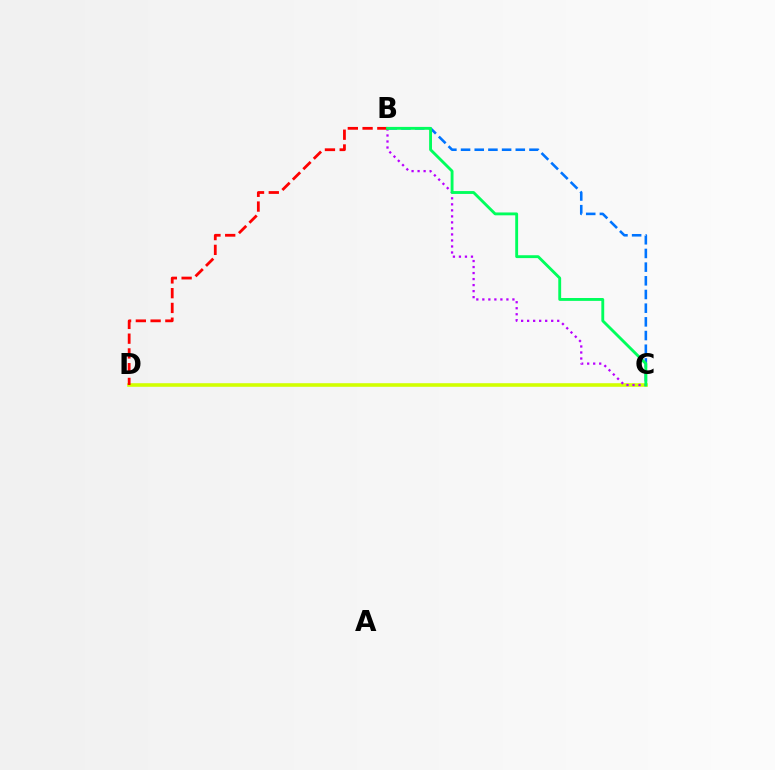{('B', 'C'): [{'color': '#0074ff', 'line_style': 'dashed', 'thickness': 1.86}, {'color': '#b900ff', 'line_style': 'dotted', 'thickness': 1.63}, {'color': '#00ff5c', 'line_style': 'solid', 'thickness': 2.06}], ('C', 'D'): [{'color': '#d1ff00', 'line_style': 'solid', 'thickness': 2.58}], ('B', 'D'): [{'color': '#ff0000', 'line_style': 'dashed', 'thickness': 2.0}]}